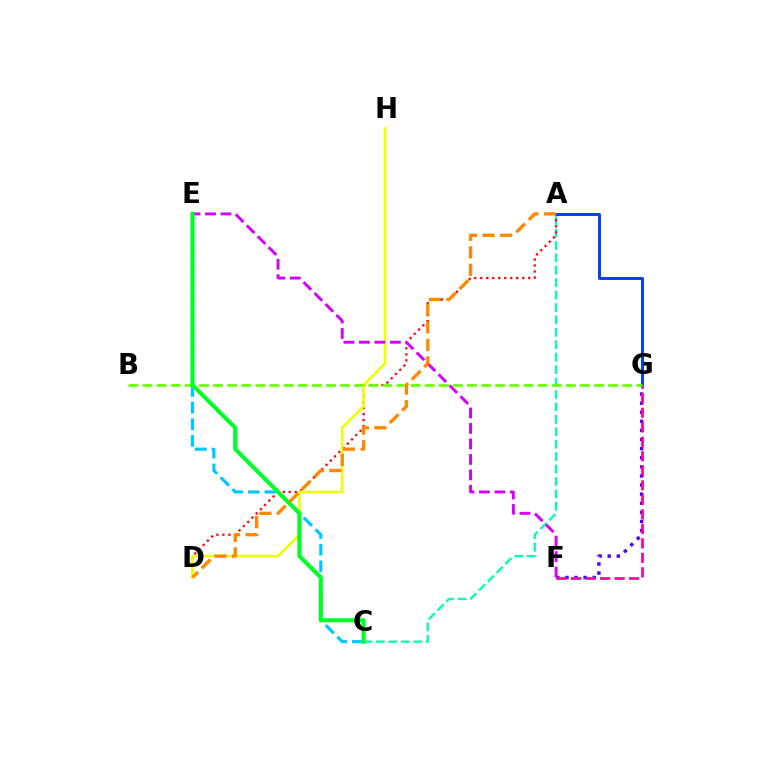{('A', 'C'): [{'color': '#00ffaf', 'line_style': 'dashed', 'thickness': 1.69}], ('A', 'D'): [{'color': '#ff0000', 'line_style': 'dotted', 'thickness': 1.63}, {'color': '#ff8800', 'line_style': 'dashed', 'thickness': 2.38}], ('A', 'G'): [{'color': '#003fff', 'line_style': 'solid', 'thickness': 2.12}], ('F', 'G'): [{'color': '#4f00ff', 'line_style': 'dotted', 'thickness': 2.47}, {'color': '#ff00a0', 'line_style': 'dashed', 'thickness': 1.97}], ('D', 'H'): [{'color': '#eeff00', 'line_style': 'solid', 'thickness': 1.88}], ('C', 'E'): [{'color': '#00c7ff', 'line_style': 'dashed', 'thickness': 2.26}, {'color': '#00ff27', 'line_style': 'solid', 'thickness': 2.94}], ('E', 'F'): [{'color': '#d600ff', 'line_style': 'dashed', 'thickness': 2.1}], ('B', 'G'): [{'color': '#66ff00', 'line_style': 'dashed', 'thickness': 1.92}]}